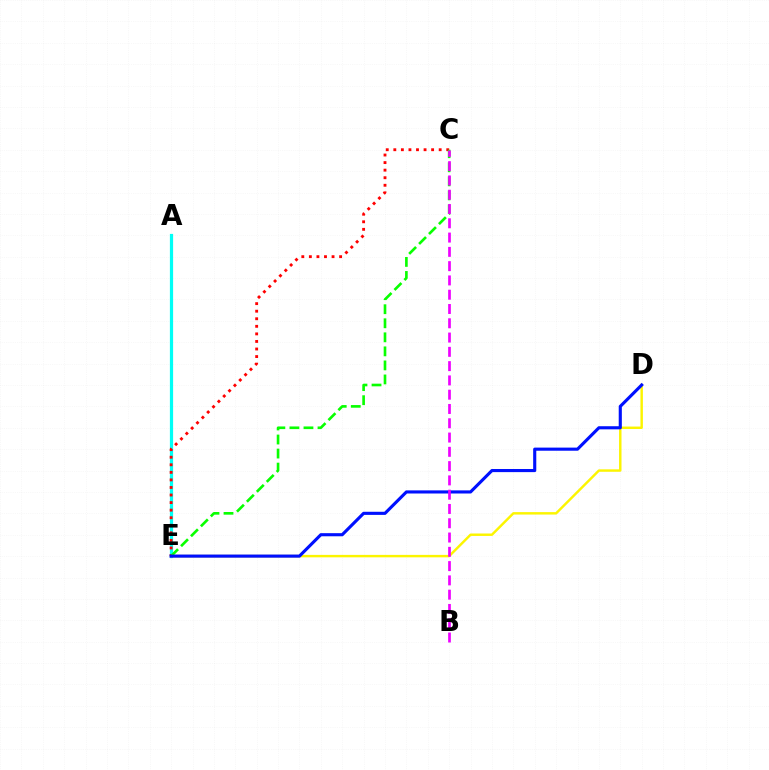{('A', 'E'): [{'color': '#00fff6', 'line_style': 'solid', 'thickness': 2.32}], ('D', 'E'): [{'color': '#fcf500', 'line_style': 'solid', 'thickness': 1.76}, {'color': '#0010ff', 'line_style': 'solid', 'thickness': 2.25}], ('C', 'E'): [{'color': '#ff0000', 'line_style': 'dotted', 'thickness': 2.05}, {'color': '#08ff00', 'line_style': 'dashed', 'thickness': 1.91}], ('B', 'C'): [{'color': '#ee00ff', 'line_style': 'dashed', 'thickness': 1.94}]}